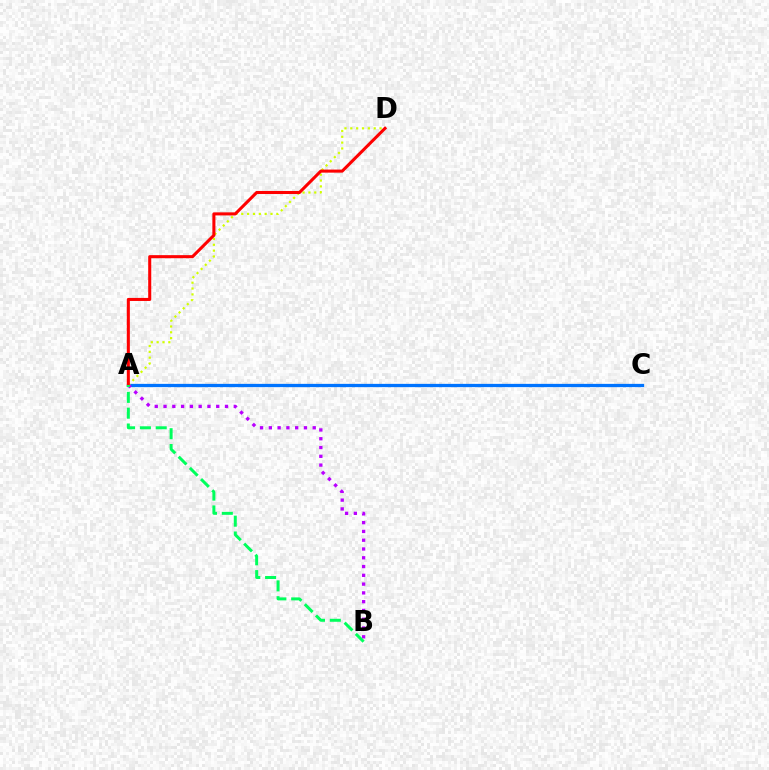{('A', 'C'): [{'color': '#0074ff', 'line_style': 'solid', 'thickness': 2.36}], ('A', 'B'): [{'color': '#b900ff', 'line_style': 'dotted', 'thickness': 2.39}, {'color': '#00ff5c', 'line_style': 'dashed', 'thickness': 2.15}], ('A', 'D'): [{'color': '#d1ff00', 'line_style': 'dotted', 'thickness': 1.59}, {'color': '#ff0000', 'line_style': 'solid', 'thickness': 2.2}]}